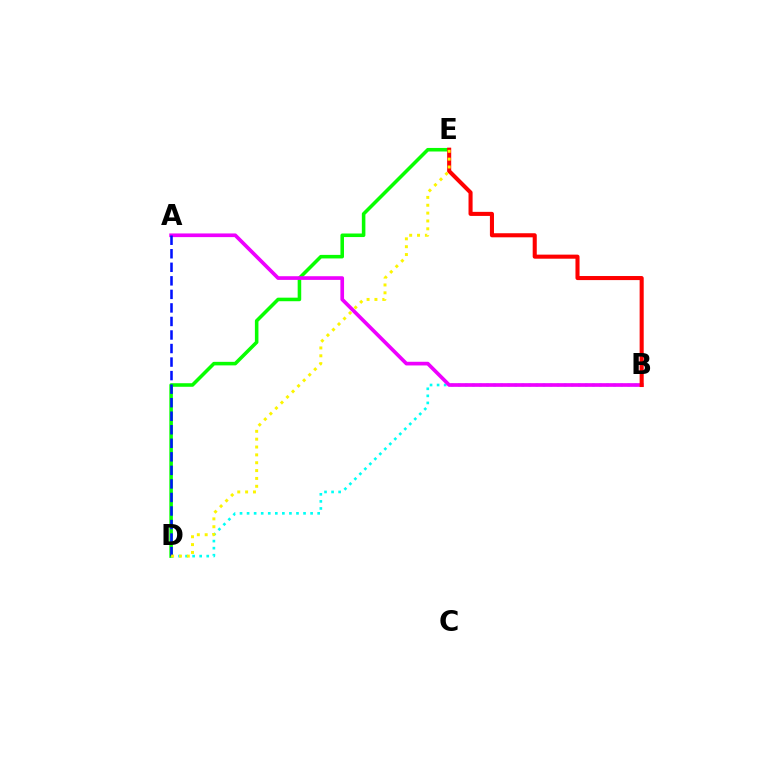{('D', 'E'): [{'color': '#08ff00', 'line_style': 'solid', 'thickness': 2.56}, {'color': '#fcf500', 'line_style': 'dotted', 'thickness': 2.13}], ('B', 'D'): [{'color': '#00fff6', 'line_style': 'dotted', 'thickness': 1.92}], ('A', 'B'): [{'color': '#ee00ff', 'line_style': 'solid', 'thickness': 2.64}], ('A', 'D'): [{'color': '#0010ff', 'line_style': 'dashed', 'thickness': 1.84}], ('B', 'E'): [{'color': '#ff0000', 'line_style': 'solid', 'thickness': 2.93}]}